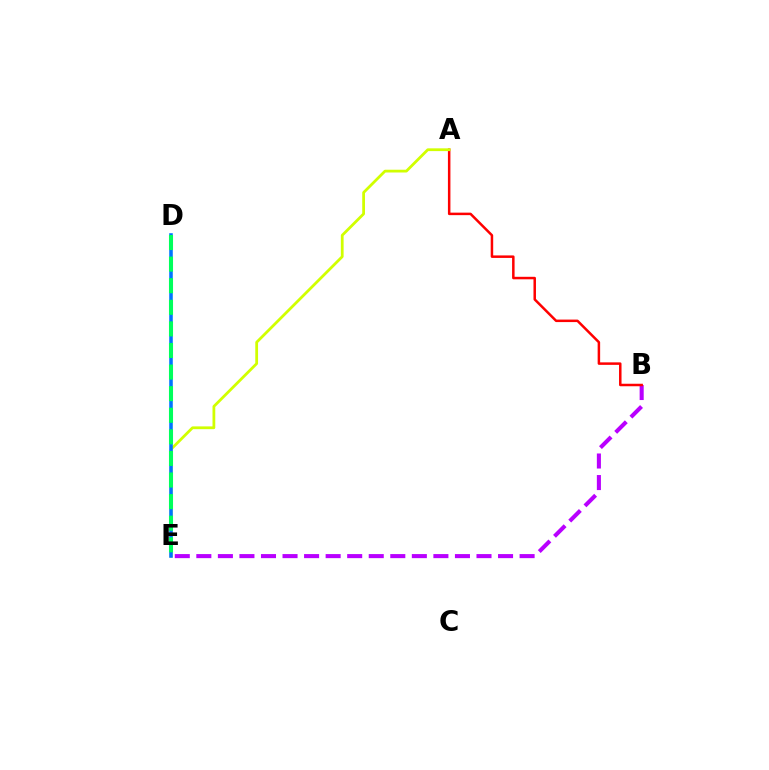{('B', 'E'): [{'color': '#b900ff', 'line_style': 'dashed', 'thickness': 2.93}], ('A', 'B'): [{'color': '#ff0000', 'line_style': 'solid', 'thickness': 1.8}], ('A', 'E'): [{'color': '#d1ff00', 'line_style': 'solid', 'thickness': 2.0}], ('D', 'E'): [{'color': '#0074ff', 'line_style': 'solid', 'thickness': 2.56}, {'color': '#00ff5c', 'line_style': 'dashed', 'thickness': 2.93}]}